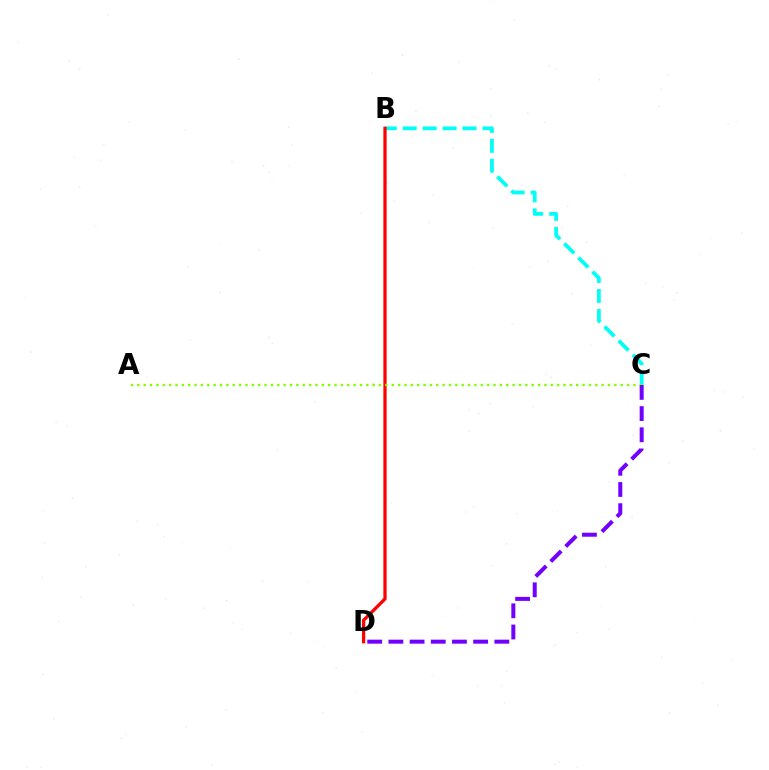{('B', 'C'): [{'color': '#00fff6', 'line_style': 'dashed', 'thickness': 2.71}], ('B', 'D'): [{'color': '#ff0000', 'line_style': 'solid', 'thickness': 2.36}], ('A', 'C'): [{'color': '#84ff00', 'line_style': 'dotted', 'thickness': 1.73}], ('C', 'D'): [{'color': '#7200ff', 'line_style': 'dashed', 'thickness': 2.88}]}